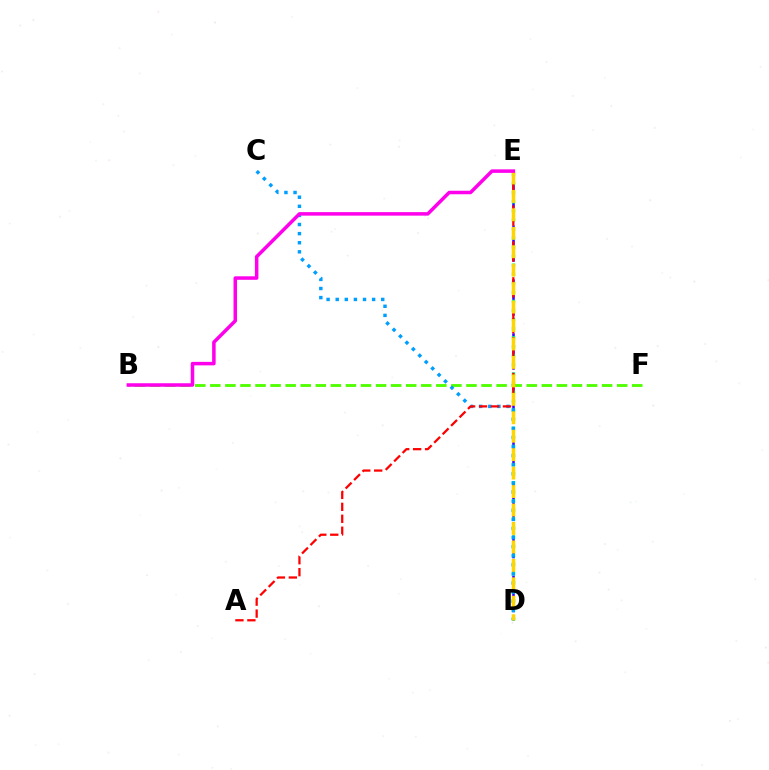{('D', 'E'): [{'color': '#3700ff', 'line_style': 'dashed', 'thickness': 1.83}, {'color': '#00ff86', 'line_style': 'dotted', 'thickness': 2.46}, {'color': '#ffd500', 'line_style': 'dashed', 'thickness': 2.51}], ('B', 'F'): [{'color': '#4fff00', 'line_style': 'dashed', 'thickness': 2.05}], ('C', 'D'): [{'color': '#009eff', 'line_style': 'dotted', 'thickness': 2.47}], ('A', 'E'): [{'color': '#ff0000', 'line_style': 'dashed', 'thickness': 1.62}], ('B', 'E'): [{'color': '#ff00ed', 'line_style': 'solid', 'thickness': 2.52}]}